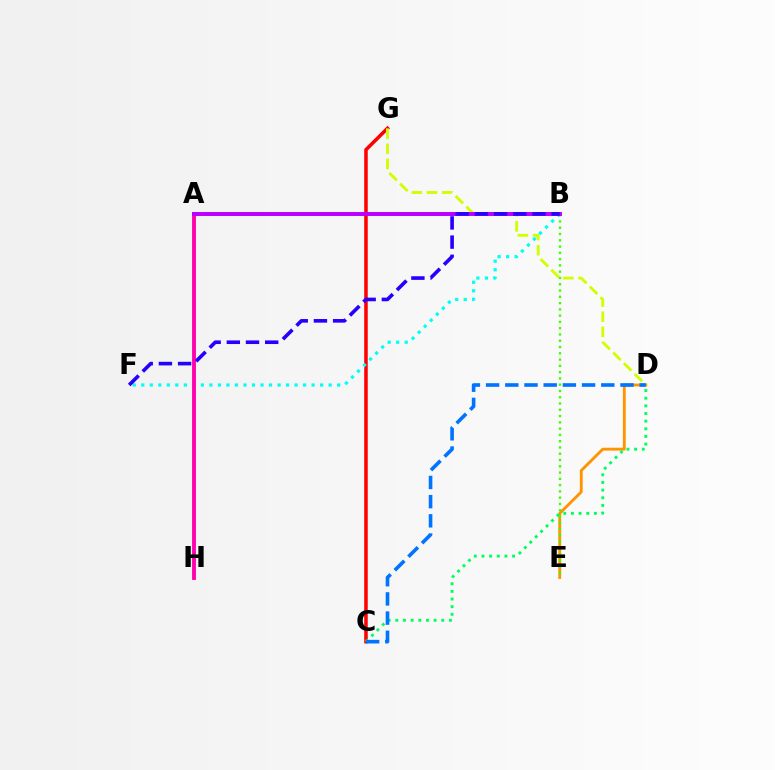{('C', 'G'): [{'color': '#ff0000', 'line_style': 'solid', 'thickness': 2.54}], ('B', 'F'): [{'color': '#00fff6', 'line_style': 'dotted', 'thickness': 2.31}, {'color': '#2500ff', 'line_style': 'dashed', 'thickness': 2.61}], ('D', 'G'): [{'color': '#d1ff00', 'line_style': 'dashed', 'thickness': 2.06}], ('A', 'H'): [{'color': '#ff00ac', 'line_style': 'solid', 'thickness': 2.77}], ('D', 'E'): [{'color': '#ff9400', 'line_style': 'solid', 'thickness': 2.06}], ('B', 'E'): [{'color': '#3dff00', 'line_style': 'dotted', 'thickness': 1.71}], ('A', 'B'): [{'color': '#b900ff', 'line_style': 'solid', 'thickness': 2.84}], ('C', 'D'): [{'color': '#00ff5c', 'line_style': 'dotted', 'thickness': 2.08}, {'color': '#0074ff', 'line_style': 'dashed', 'thickness': 2.61}]}